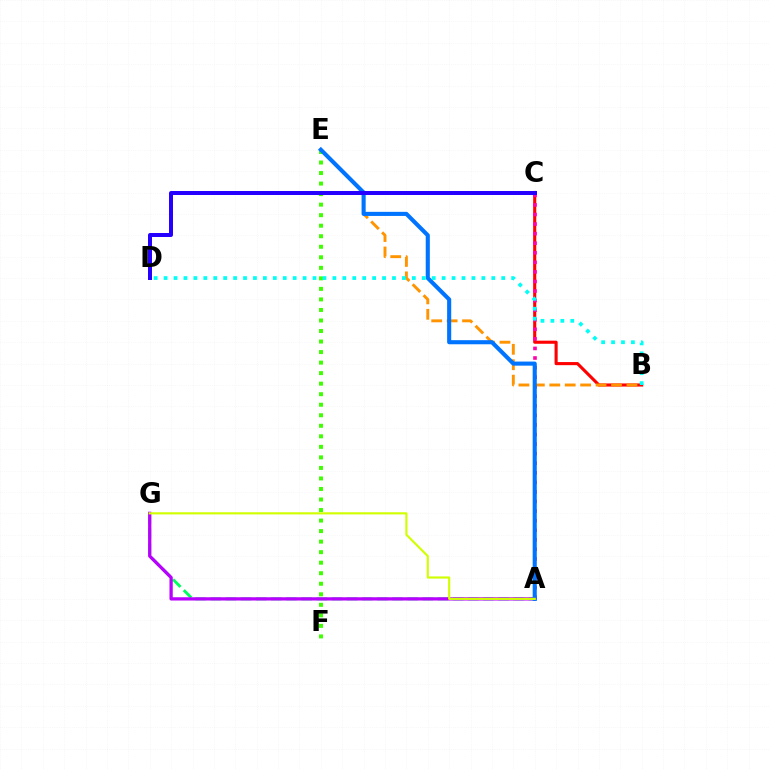{('B', 'C'): [{'color': '#ff0000', 'line_style': 'solid', 'thickness': 2.23}], ('A', 'C'): [{'color': '#ff00ac', 'line_style': 'dotted', 'thickness': 2.6}], ('A', 'G'): [{'color': '#00ff5c', 'line_style': 'dashed', 'thickness': 2.06}, {'color': '#b900ff', 'line_style': 'solid', 'thickness': 2.36}, {'color': '#d1ff00', 'line_style': 'solid', 'thickness': 1.54}], ('E', 'F'): [{'color': '#3dff00', 'line_style': 'dotted', 'thickness': 2.86}], ('B', 'E'): [{'color': '#ff9400', 'line_style': 'dashed', 'thickness': 2.1}], ('A', 'E'): [{'color': '#0074ff', 'line_style': 'solid', 'thickness': 2.95}], ('B', 'D'): [{'color': '#00fff6', 'line_style': 'dotted', 'thickness': 2.7}], ('C', 'D'): [{'color': '#2500ff', 'line_style': 'solid', 'thickness': 2.87}]}